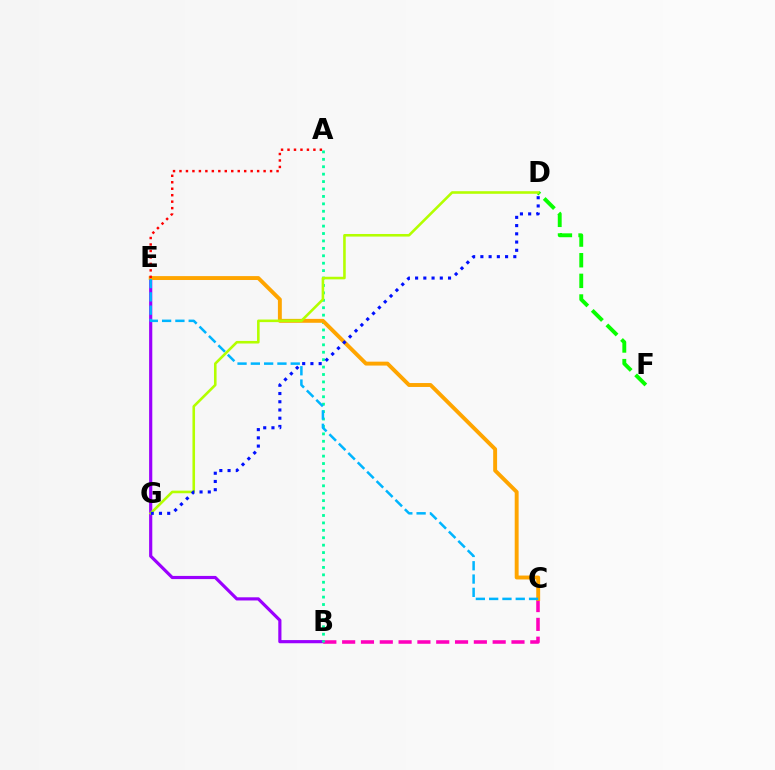{('B', 'E'): [{'color': '#9b00ff', 'line_style': 'solid', 'thickness': 2.28}], ('B', 'C'): [{'color': '#ff00bd', 'line_style': 'dashed', 'thickness': 2.56}], ('D', 'F'): [{'color': '#08ff00', 'line_style': 'dashed', 'thickness': 2.8}], ('A', 'B'): [{'color': '#00ff9d', 'line_style': 'dotted', 'thickness': 2.02}], ('C', 'E'): [{'color': '#ffa500', 'line_style': 'solid', 'thickness': 2.81}, {'color': '#00b5ff', 'line_style': 'dashed', 'thickness': 1.81}], ('D', 'G'): [{'color': '#b3ff00', 'line_style': 'solid', 'thickness': 1.86}, {'color': '#0010ff', 'line_style': 'dotted', 'thickness': 2.24}], ('A', 'E'): [{'color': '#ff0000', 'line_style': 'dotted', 'thickness': 1.76}]}